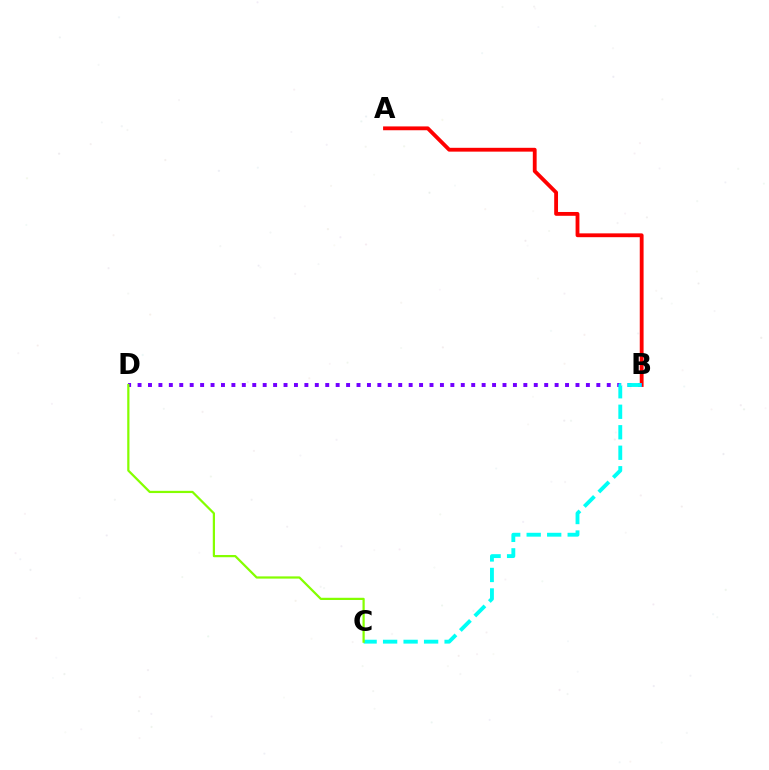{('A', 'B'): [{'color': '#ff0000', 'line_style': 'solid', 'thickness': 2.76}], ('B', 'D'): [{'color': '#7200ff', 'line_style': 'dotted', 'thickness': 2.83}], ('B', 'C'): [{'color': '#00fff6', 'line_style': 'dashed', 'thickness': 2.78}], ('C', 'D'): [{'color': '#84ff00', 'line_style': 'solid', 'thickness': 1.6}]}